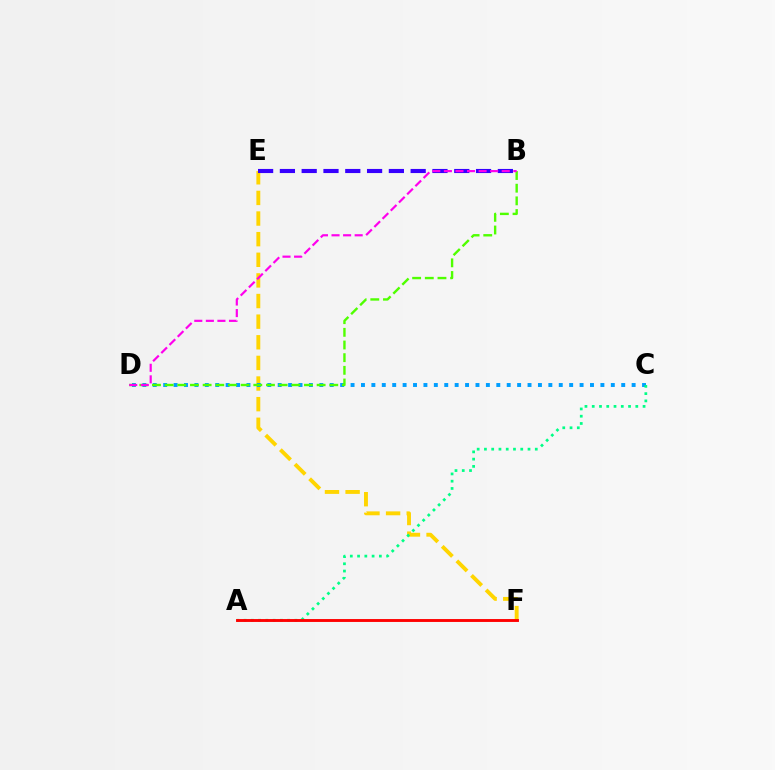{('E', 'F'): [{'color': '#ffd500', 'line_style': 'dashed', 'thickness': 2.8}], ('C', 'D'): [{'color': '#009eff', 'line_style': 'dotted', 'thickness': 2.83}], ('B', 'D'): [{'color': '#4fff00', 'line_style': 'dashed', 'thickness': 1.72}, {'color': '#ff00ed', 'line_style': 'dashed', 'thickness': 1.57}], ('B', 'E'): [{'color': '#3700ff', 'line_style': 'dashed', 'thickness': 2.96}], ('A', 'C'): [{'color': '#00ff86', 'line_style': 'dotted', 'thickness': 1.97}], ('A', 'F'): [{'color': '#ff0000', 'line_style': 'solid', 'thickness': 2.08}]}